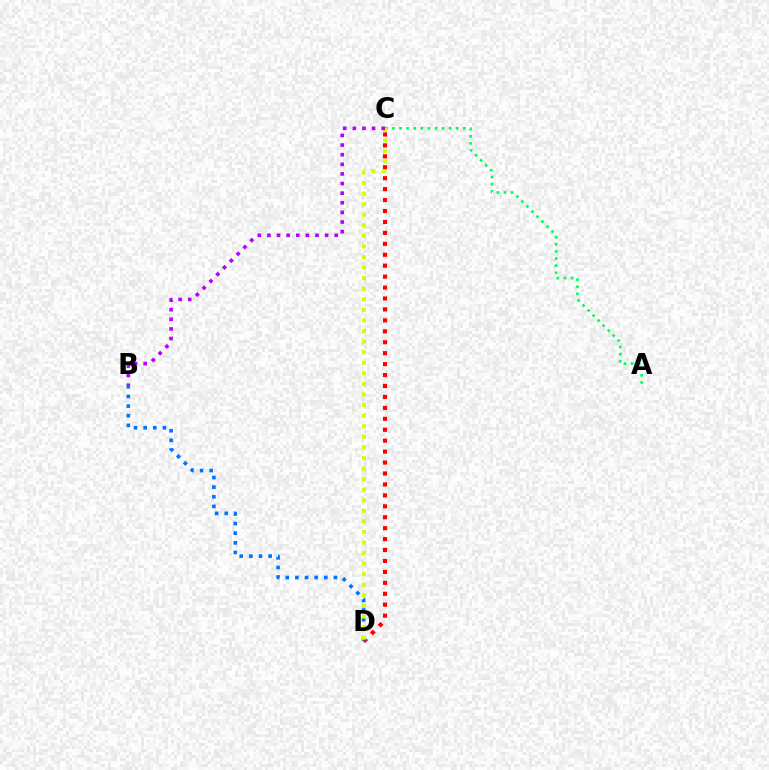{('C', 'D'): [{'color': '#ff0000', 'line_style': 'dotted', 'thickness': 2.97}, {'color': '#d1ff00', 'line_style': 'dotted', 'thickness': 2.87}], ('A', 'C'): [{'color': '#00ff5c', 'line_style': 'dotted', 'thickness': 1.93}], ('B', 'D'): [{'color': '#0074ff', 'line_style': 'dotted', 'thickness': 2.62}], ('B', 'C'): [{'color': '#b900ff', 'line_style': 'dotted', 'thickness': 2.61}]}